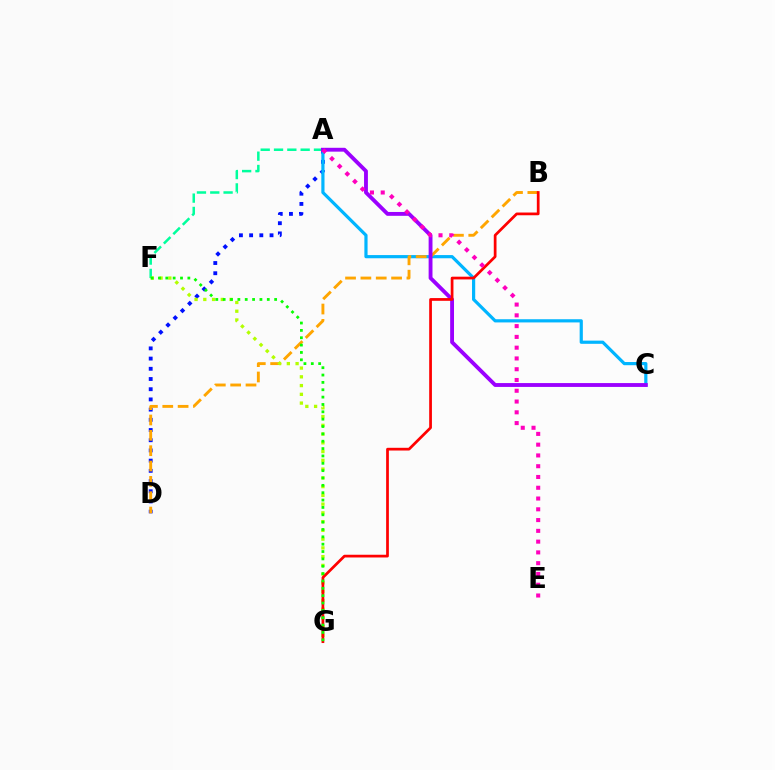{('A', 'D'): [{'color': '#0010ff', 'line_style': 'dotted', 'thickness': 2.77}], ('A', 'C'): [{'color': '#00b5ff', 'line_style': 'solid', 'thickness': 2.3}, {'color': '#9b00ff', 'line_style': 'solid', 'thickness': 2.77}], ('B', 'D'): [{'color': '#ffa500', 'line_style': 'dashed', 'thickness': 2.08}], ('A', 'F'): [{'color': '#00ff9d', 'line_style': 'dashed', 'thickness': 1.81}], ('F', 'G'): [{'color': '#b3ff00', 'line_style': 'dotted', 'thickness': 2.38}, {'color': '#08ff00', 'line_style': 'dotted', 'thickness': 2.0}], ('B', 'G'): [{'color': '#ff0000', 'line_style': 'solid', 'thickness': 1.97}], ('A', 'E'): [{'color': '#ff00bd', 'line_style': 'dotted', 'thickness': 2.93}]}